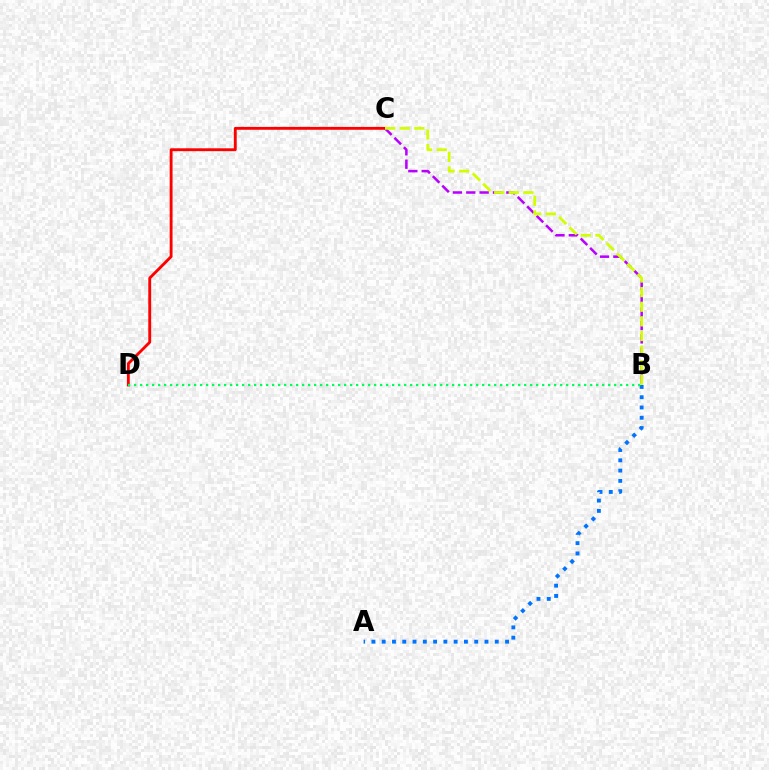{('C', 'D'): [{'color': '#ff0000', 'line_style': 'solid', 'thickness': 2.07}], ('A', 'B'): [{'color': '#0074ff', 'line_style': 'dotted', 'thickness': 2.79}], ('B', 'C'): [{'color': '#b900ff', 'line_style': 'dashed', 'thickness': 1.81}, {'color': '#d1ff00', 'line_style': 'dashed', 'thickness': 1.98}], ('B', 'D'): [{'color': '#00ff5c', 'line_style': 'dotted', 'thickness': 1.63}]}